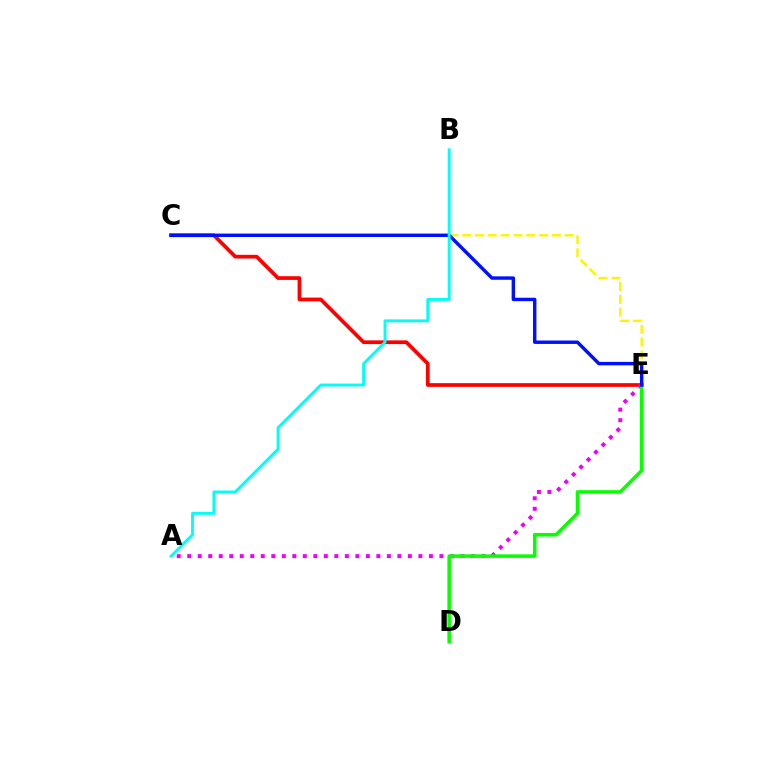{('C', 'E'): [{'color': '#ff0000', 'line_style': 'solid', 'thickness': 2.67}, {'color': '#fcf500', 'line_style': 'dashed', 'thickness': 1.74}, {'color': '#0010ff', 'line_style': 'solid', 'thickness': 2.46}], ('A', 'E'): [{'color': '#ee00ff', 'line_style': 'dotted', 'thickness': 2.85}], ('D', 'E'): [{'color': '#08ff00', 'line_style': 'solid', 'thickness': 2.55}], ('A', 'B'): [{'color': '#00fff6', 'line_style': 'solid', 'thickness': 2.08}]}